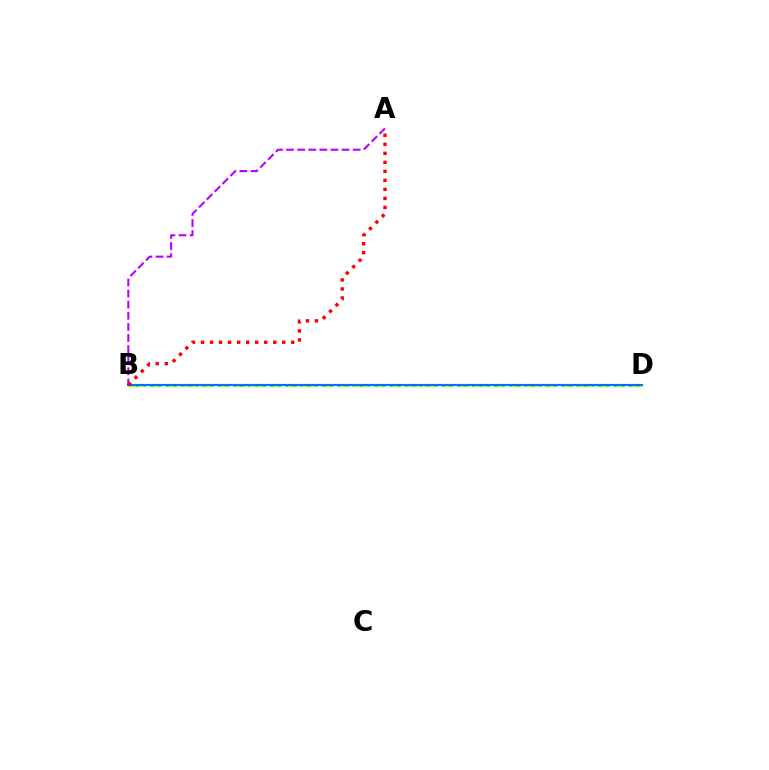{('B', 'D'): [{'color': '#d1ff00', 'line_style': 'dashed', 'thickness': 2.34}, {'color': '#00ff5c', 'line_style': 'dotted', 'thickness': 2.03}, {'color': '#0074ff', 'line_style': 'solid', 'thickness': 1.51}], ('A', 'B'): [{'color': '#b900ff', 'line_style': 'dashed', 'thickness': 1.51}, {'color': '#ff0000', 'line_style': 'dotted', 'thickness': 2.45}]}